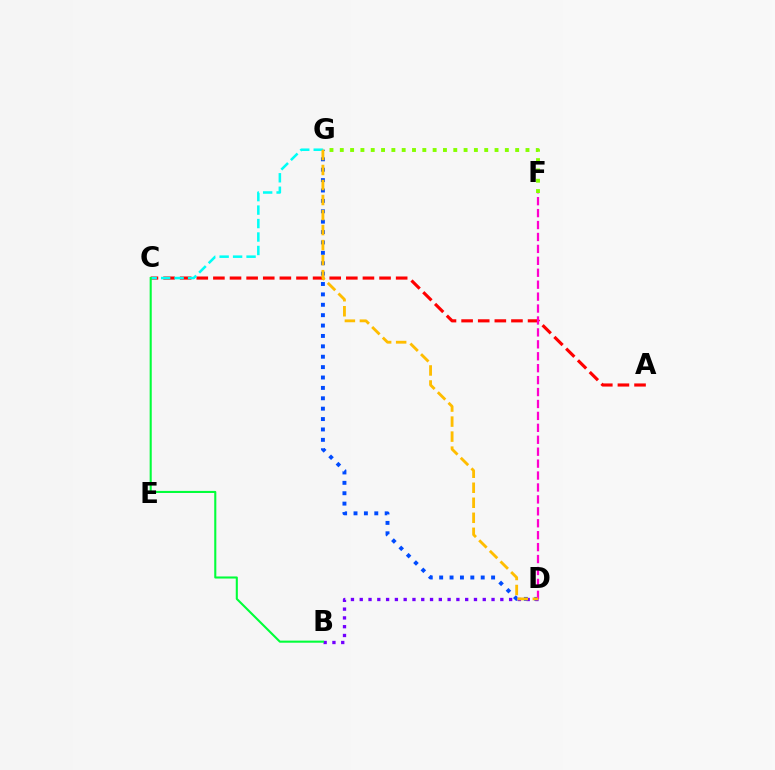{('D', 'G'): [{'color': '#004bff', 'line_style': 'dotted', 'thickness': 2.82}, {'color': '#ffbd00', 'line_style': 'dashed', 'thickness': 2.04}], ('F', 'G'): [{'color': '#84ff00', 'line_style': 'dotted', 'thickness': 2.8}], ('B', 'D'): [{'color': '#7200ff', 'line_style': 'dotted', 'thickness': 2.39}], ('A', 'C'): [{'color': '#ff0000', 'line_style': 'dashed', 'thickness': 2.26}], ('C', 'G'): [{'color': '#00fff6', 'line_style': 'dashed', 'thickness': 1.83}], ('B', 'C'): [{'color': '#00ff39', 'line_style': 'solid', 'thickness': 1.5}], ('D', 'F'): [{'color': '#ff00cf', 'line_style': 'dashed', 'thickness': 1.62}]}